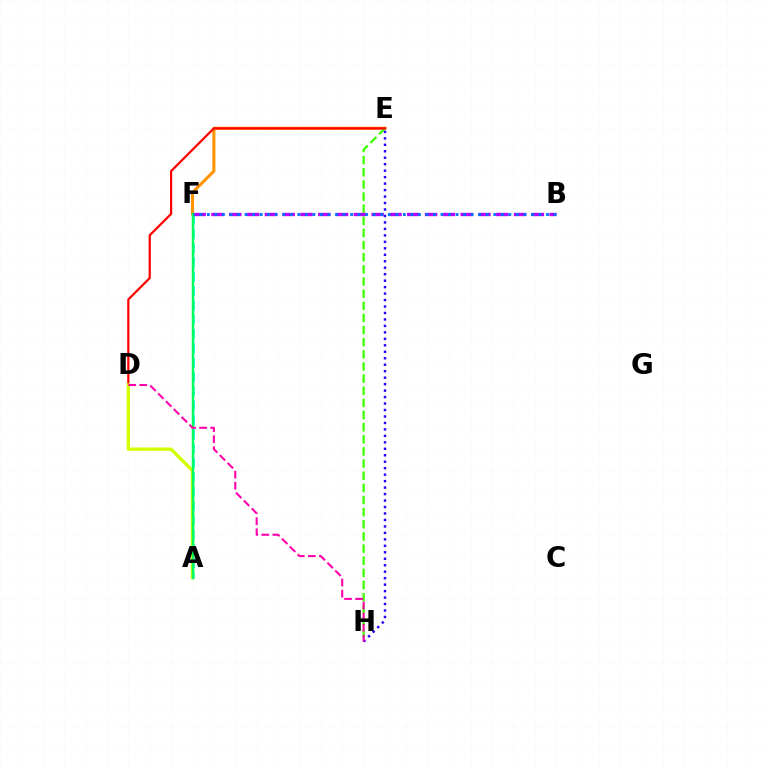{('E', 'F'): [{'color': '#ff9400', 'line_style': 'solid', 'thickness': 2.22}], ('A', 'F'): [{'color': '#00fff6', 'line_style': 'dashed', 'thickness': 1.95}, {'color': '#00ff5c', 'line_style': 'solid', 'thickness': 1.79}], ('E', 'H'): [{'color': '#3dff00', 'line_style': 'dashed', 'thickness': 1.65}, {'color': '#2500ff', 'line_style': 'dotted', 'thickness': 1.76}], ('D', 'E'): [{'color': '#ff0000', 'line_style': 'solid', 'thickness': 1.6}], ('B', 'F'): [{'color': '#b900ff', 'line_style': 'dashed', 'thickness': 2.42}, {'color': '#0074ff', 'line_style': 'dotted', 'thickness': 2.05}], ('A', 'D'): [{'color': '#d1ff00', 'line_style': 'solid', 'thickness': 2.38}], ('D', 'H'): [{'color': '#ff00ac', 'line_style': 'dashed', 'thickness': 1.51}]}